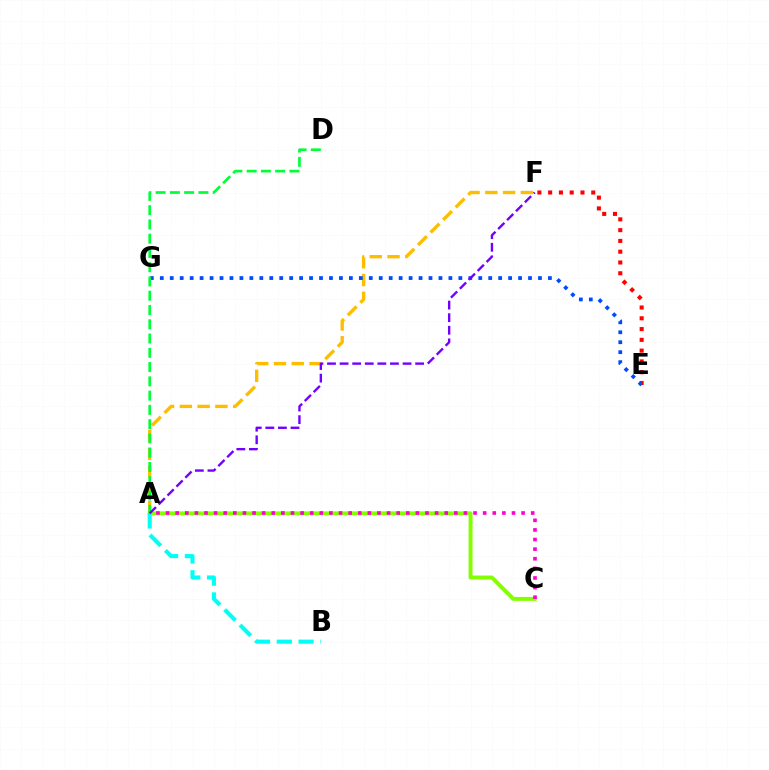{('E', 'F'): [{'color': '#ff0000', 'line_style': 'dotted', 'thickness': 2.93}], ('A', 'C'): [{'color': '#84ff00', 'line_style': 'solid', 'thickness': 2.83}, {'color': '#ff00cf', 'line_style': 'dotted', 'thickness': 2.61}], ('A', 'F'): [{'color': '#ffbd00', 'line_style': 'dashed', 'thickness': 2.41}, {'color': '#7200ff', 'line_style': 'dashed', 'thickness': 1.71}], ('E', 'G'): [{'color': '#004bff', 'line_style': 'dotted', 'thickness': 2.7}], ('A', 'B'): [{'color': '#00fff6', 'line_style': 'dashed', 'thickness': 2.96}], ('A', 'D'): [{'color': '#00ff39', 'line_style': 'dashed', 'thickness': 1.94}]}